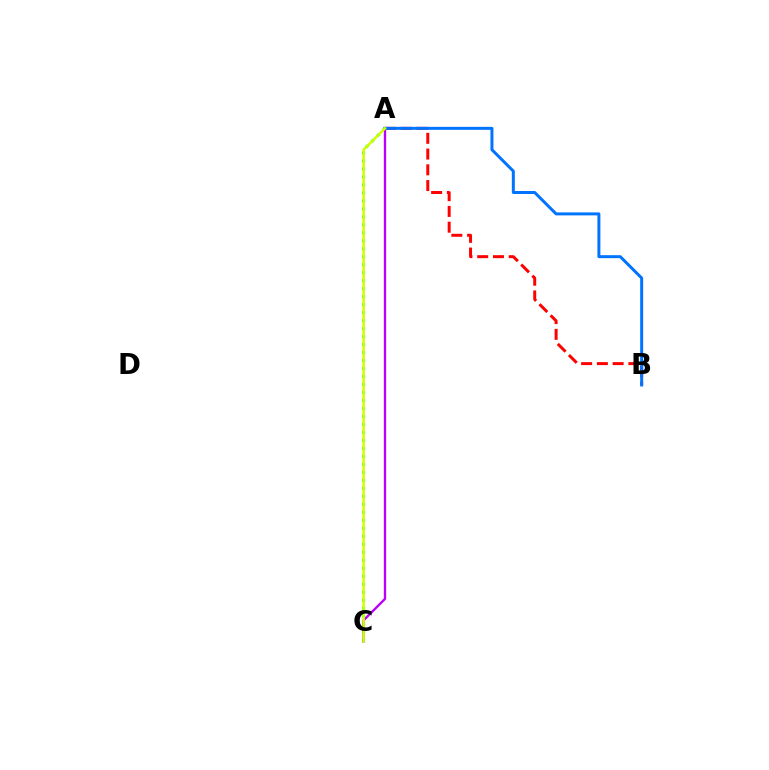{('A', 'C'): [{'color': '#00ff5c', 'line_style': 'dotted', 'thickness': 2.17}, {'color': '#b900ff', 'line_style': 'solid', 'thickness': 1.69}, {'color': '#d1ff00', 'line_style': 'solid', 'thickness': 1.79}], ('A', 'B'): [{'color': '#ff0000', 'line_style': 'dashed', 'thickness': 2.14}, {'color': '#0074ff', 'line_style': 'solid', 'thickness': 2.15}]}